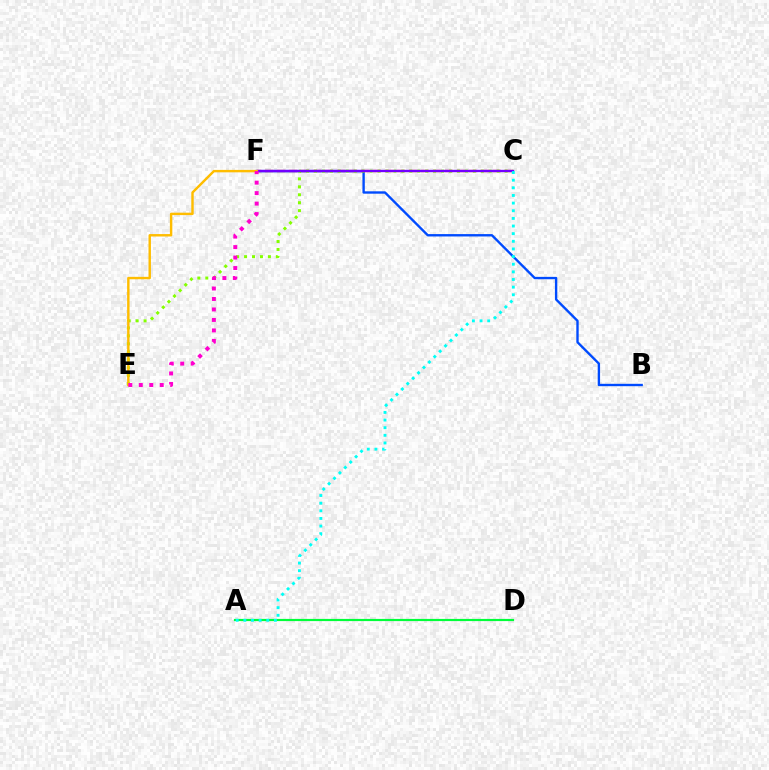{('B', 'F'): [{'color': '#004bff', 'line_style': 'solid', 'thickness': 1.71}], ('C', 'F'): [{'color': '#ff0000', 'line_style': 'dashed', 'thickness': 1.63}, {'color': '#7200ff', 'line_style': 'solid', 'thickness': 1.68}], ('C', 'E'): [{'color': '#84ff00', 'line_style': 'dotted', 'thickness': 2.16}], ('A', 'D'): [{'color': '#00ff39', 'line_style': 'solid', 'thickness': 1.57}], ('E', 'F'): [{'color': '#ffbd00', 'line_style': 'solid', 'thickness': 1.75}, {'color': '#ff00cf', 'line_style': 'dotted', 'thickness': 2.84}], ('A', 'C'): [{'color': '#00fff6', 'line_style': 'dotted', 'thickness': 2.08}]}